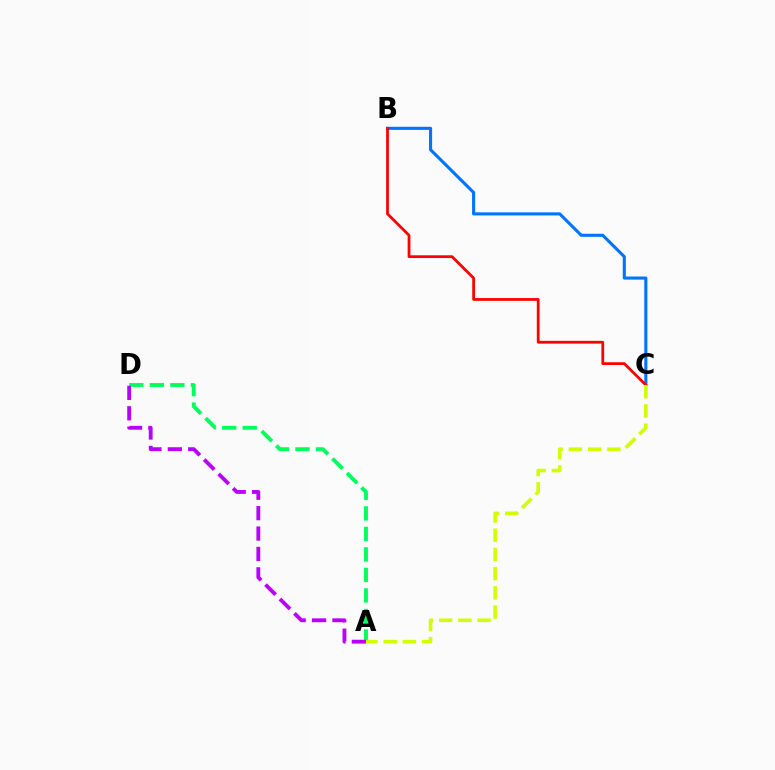{('B', 'C'): [{'color': '#0074ff', 'line_style': 'solid', 'thickness': 2.22}, {'color': '#ff0000', 'line_style': 'solid', 'thickness': 2.0}], ('A', 'D'): [{'color': '#00ff5c', 'line_style': 'dashed', 'thickness': 2.79}, {'color': '#b900ff', 'line_style': 'dashed', 'thickness': 2.77}], ('A', 'C'): [{'color': '#d1ff00', 'line_style': 'dashed', 'thickness': 2.61}]}